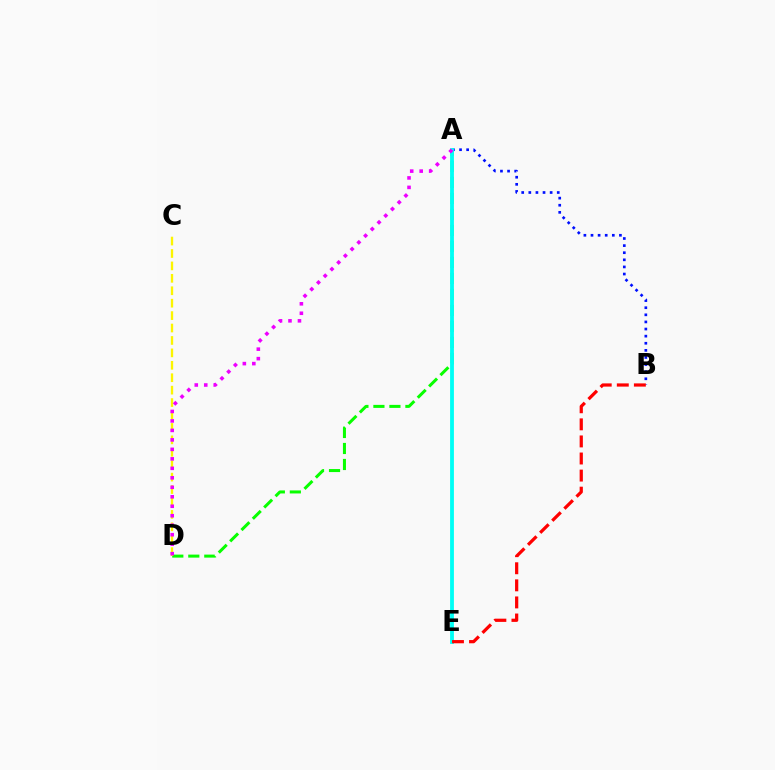{('A', 'D'): [{'color': '#08ff00', 'line_style': 'dashed', 'thickness': 2.17}, {'color': '#ee00ff', 'line_style': 'dotted', 'thickness': 2.58}], ('C', 'D'): [{'color': '#fcf500', 'line_style': 'dashed', 'thickness': 1.69}], ('A', 'B'): [{'color': '#0010ff', 'line_style': 'dotted', 'thickness': 1.93}], ('A', 'E'): [{'color': '#00fff6', 'line_style': 'solid', 'thickness': 2.75}], ('B', 'E'): [{'color': '#ff0000', 'line_style': 'dashed', 'thickness': 2.32}]}